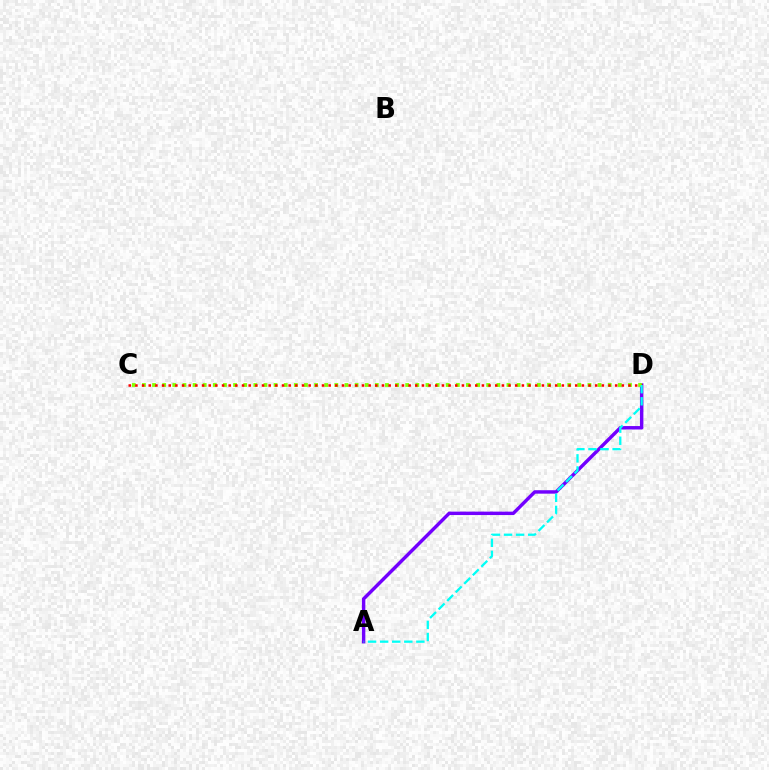{('A', 'D'): [{'color': '#7200ff', 'line_style': 'solid', 'thickness': 2.47}, {'color': '#00fff6', 'line_style': 'dashed', 'thickness': 1.64}], ('C', 'D'): [{'color': '#84ff00', 'line_style': 'dotted', 'thickness': 2.75}, {'color': '#ff0000', 'line_style': 'dotted', 'thickness': 1.81}]}